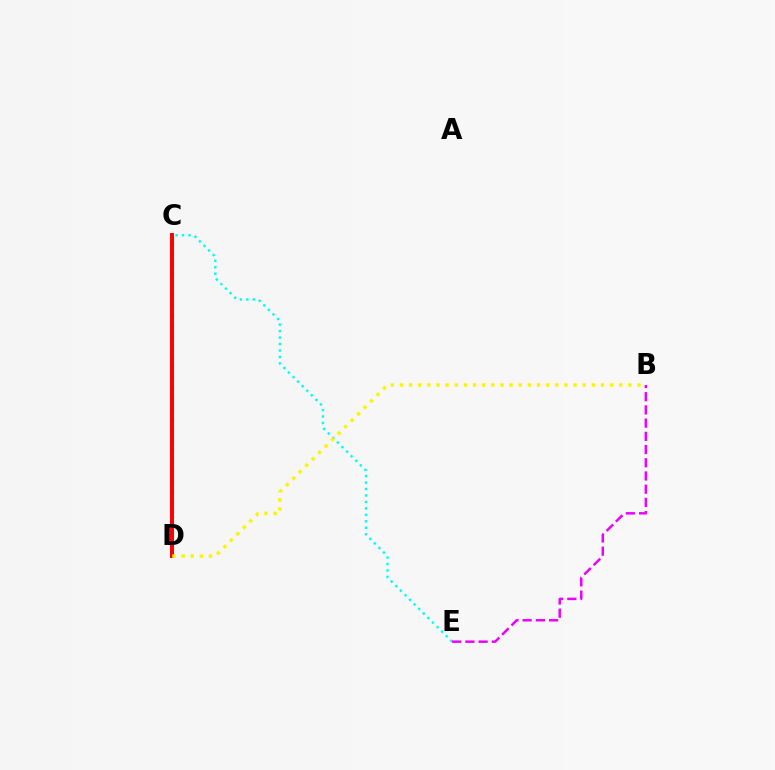{('C', 'D'): [{'color': '#08ff00', 'line_style': 'dotted', 'thickness': 2.81}, {'color': '#0010ff', 'line_style': 'dotted', 'thickness': 2.81}, {'color': '#ff0000', 'line_style': 'solid', 'thickness': 2.85}], ('C', 'E'): [{'color': '#00fff6', 'line_style': 'dotted', 'thickness': 1.75}], ('B', 'D'): [{'color': '#fcf500', 'line_style': 'dotted', 'thickness': 2.48}], ('B', 'E'): [{'color': '#ee00ff', 'line_style': 'dashed', 'thickness': 1.8}]}